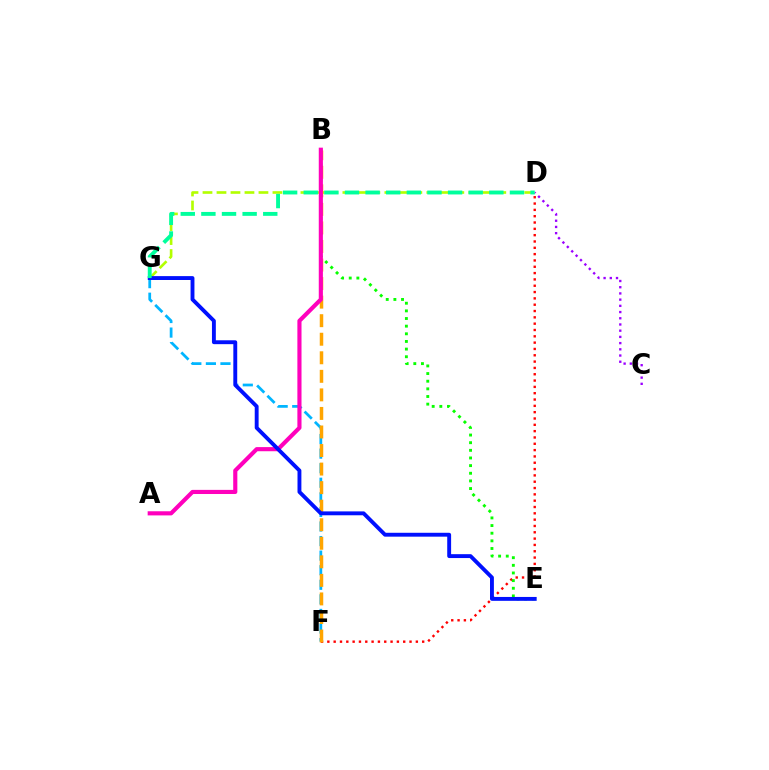{('F', 'G'): [{'color': '#00b5ff', 'line_style': 'dashed', 'thickness': 1.98}], ('D', 'F'): [{'color': '#ff0000', 'line_style': 'dotted', 'thickness': 1.72}], ('D', 'G'): [{'color': '#b3ff00', 'line_style': 'dashed', 'thickness': 1.9}, {'color': '#00ff9d', 'line_style': 'dashed', 'thickness': 2.8}], ('C', 'D'): [{'color': '#9b00ff', 'line_style': 'dotted', 'thickness': 1.69}], ('B', 'F'): [{'color': '#ffa500', 'line_style': 'dashed', 'thickness': 2.52}], ('B', 'E'): [{'color': '#08ff00', 'line_style': 'dotted', 'thickness': 2.08}], ('A', 'B'): [{'color': '#ff00bd', 'line_style': 'solid', 'thickness': 2.98}], ('E', 'G'): [{'color': '#0010ff', 'line_style': 'solid', 'thickness': 2.8}]}